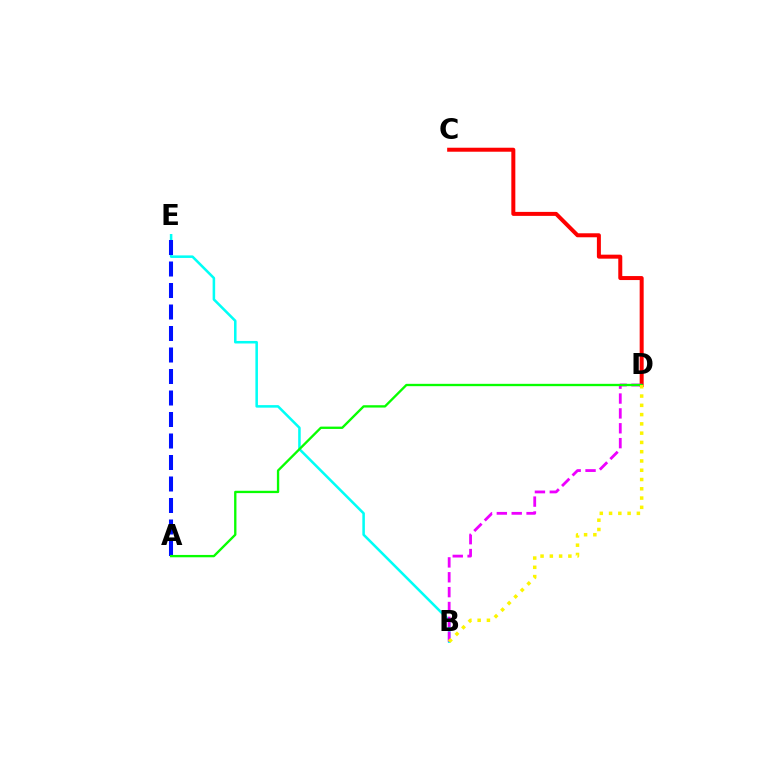{('C', 'D'): [{'color': '#ff0000', 'line_style': 'solid', 'thickness': 2.88}], ('B', 'E'): [{'color': '#00fff6', 'line_style': 'solid', 'thickness': 1.83}], ('A', 'E'): [{'color': '#0010ff', 'line_style': 'dashed', 'thickness': 2.92}], ('B', 'D'): [{'color': '#ee00ff', 'line_style': 'dashed', 'thickness': 2.02}, {'color': '#fcf500', 'line_style': 'dotted', 'thickness': 2.52}], ('A', 'D'): [{'color': '#08ff00', 'line_style': 'solid', 'thickness': 1.68}]}